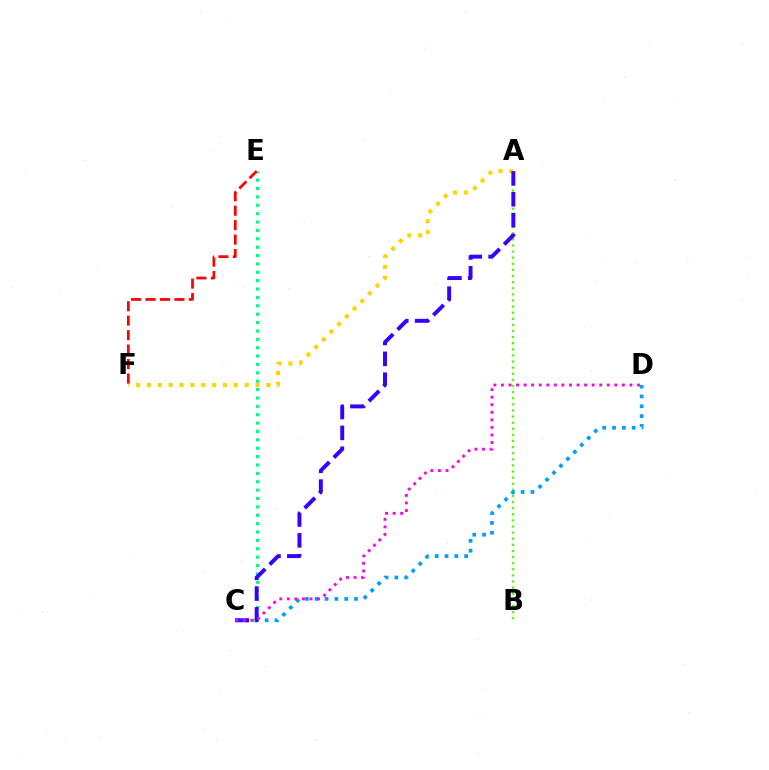{('A', 'B'): [{'color': '#4fff00', 'line_style': 'dotted', 'thickness': 1.66}], ('C', 'E'): [{'color': '#00ff86', 'line_style': 'dotted', 'thickness': 2.28}], ('A', 'F'): [{'color': '#ffd500', 'line_style': 'dotted', 'thickness': 2.95}], ('C', 'D'): [{'color': '#009eff', 'line_style': 'dotted', 'thickness': 2.67}, {'color': '#ff00ed', 'line_style': 'dotted', 'thickness': 2.05}], ('A', 'C'): [{'color': '#3700ff', 'line_style': 'dashed', 'thickness': 2.83}], ('E', 'F'): [{'color': '#ff0000', 'line_style': 'dashed', 'thickness': 1.96}]}